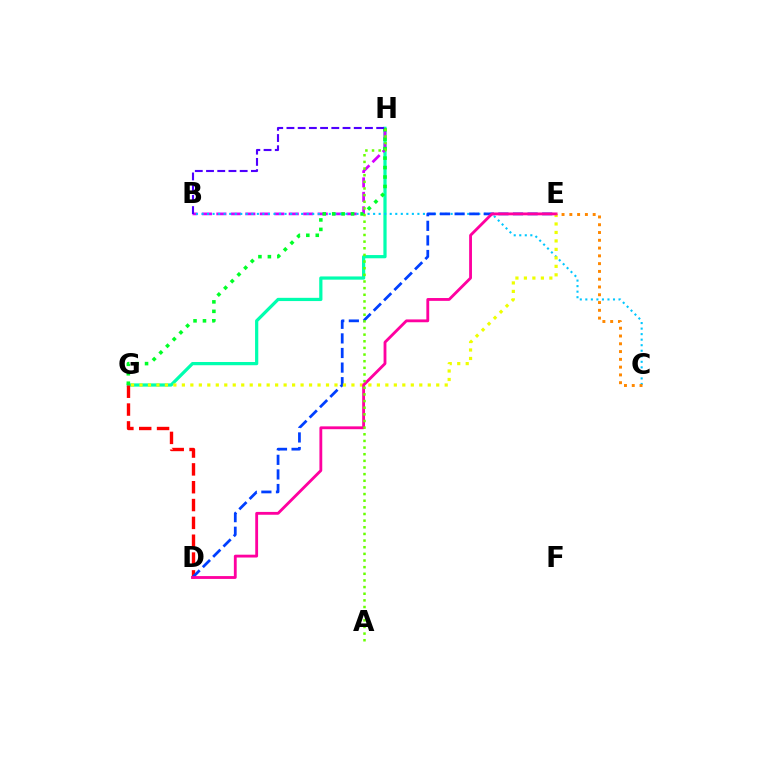{('G', 'H'): [{'color': '#00ffaf', 'line_style': 'solid', 'thickness': 2.32}, {'color': '#00ff27', 'line_style': 'dotted', 'thickness': 2.57}], ('B', 'H'): [{'color': '#d600ff', 'line_style': 'dashed', 'thickness': 1.97}, {'color': '#4f00ff', 'line_style': 'dashed', 'thickness': 1.52}], ('D', 'G'): [{'color': '#ff0000', 'line_style': 'dashed', 'thickness': 2.42}], ('B', 'C'): [{'color': '#00c7ff', 'line_style': 'dotted', 'thickness': 1.5}], ('D', 'E'): [{'color': '#003fff', 'line_style': 'dashed', 'thickness': 1.98}, {'color': '#ff00a0', 'line_style': 'solid', 'thickness': 2.04}], ('E', 'G'): [{'color': '#eeff00', 'line_style': 'dotted', 'thickness': 2.3}], ('A', 'H'): [{'color': '#66ff00', 'line_style': 'dotted', 'thickness': 1.81}], ('C', 'E'): [{'color': '#ff8800', 'line_style': 'dotted', 'thickness': 2.11}]}